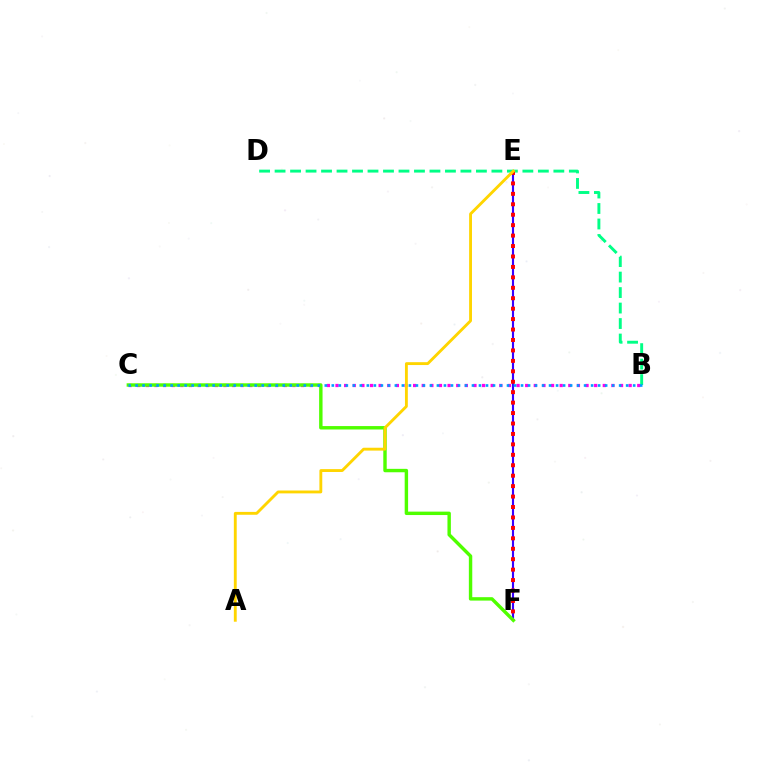{('E', 'F'): [{'color': '#3700ff', 'line_style': 'solid', 'thickness': 1.53}, {'color': '#ff0000', 'line_style': 'dotted', 'thickness': 2.84}], ('B', 'C'): [{'color': '#ff00ed', 'line_style': 'dotted', 'thickness': 2.34}, {'color': '#009eff', 'line_style': 'dotted', 'thickness': 1.9}], ('C', 'F'): [{'color': '#4fff00', 'line_style': 'solid', 'thickness': 2.46}], ('B', 'D'): [{'color': '#00ff86', 'line_style': 'dashed', 'thickness': 2.1}], ('A', 'E'): [{'color': '#ffd500', 'line_style': 'solid', 'thickness': 2.06}]}